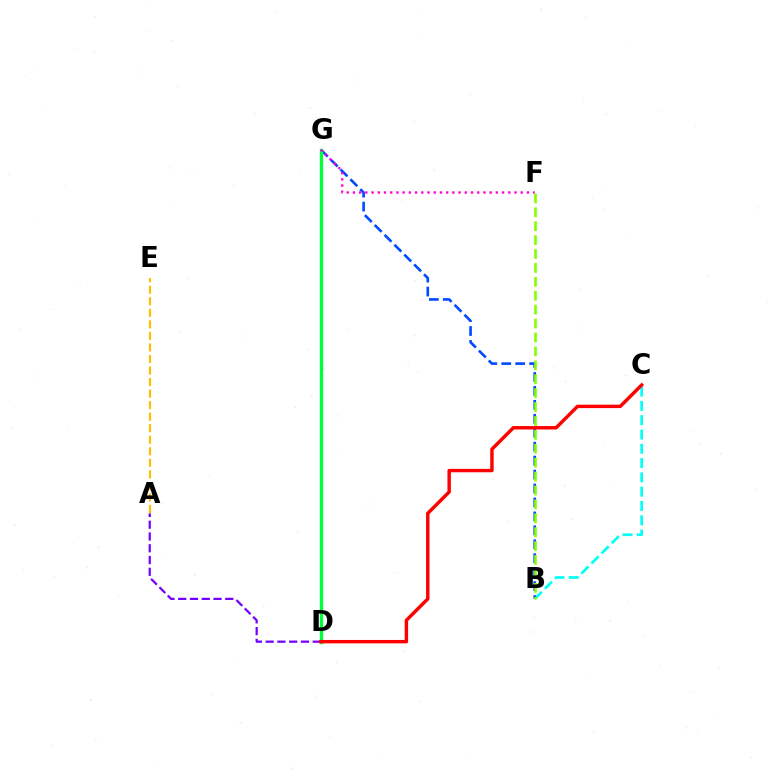{('B', 'C'): [{'color': '#00fff6', 'line_style': 'dashed', 'thickness': 1.94}], ('B', 'G'): [{'color': '#004bff', 'line_style': 'dashed', 'thickness': 1.89}], ('A', 'E'): [{'color': '#ffbd00', 'line_style': 'dashed', 'thickness': 1.57}], ('A', 'D'): [{'color': '#7200ff', 'line_style': 'dashed', 'thickness': 1.6}], ('B', 'F'): [{'color': '#84ff00', 'line_style': 'dashed', 'thickness': 1.89}], ('D', 'G'): [{'color': '#00ff39', 'line_style': 'solid', 'thickness': 2.39}], ('F', 'G'): [{'color': '#ff00cf', 'line_style': 'dotted', 'thickness': 1.69}], ('C', 'D'): [{'color': '#ff0000', 'line_style': 'solid', 'thickness': 2.46}]}